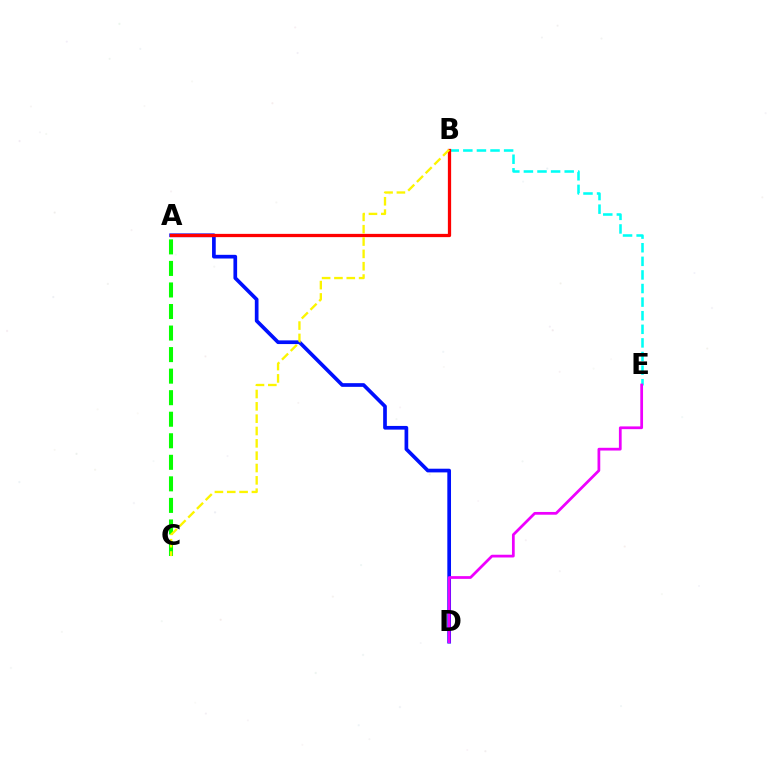{('A', 'D'): [{'color': '#0010ff', 'line_style': 'solid', 'thickness': 2.65}], ('B', 'E'): [{'color': '#00fff6', 'line_style': 'dashed', 'thickness': 1.85}], ('D', 'E'): [{'color': '#ee00ff', 'line_style': 'solid', 'thickness': 1.98}], ('A', 'B'): [{'color': '#ff0000', 'line_style': 'solid', 'thickness': 2.35}], ('A', 'C'): [{'color': '#08ff00', 'line_style': 'dashed', 'thickness': 2.93}], ('B', 'C'): [{'color': '#fcf500', 'line_style': 'dashed', 'thickness': 1.68}]}